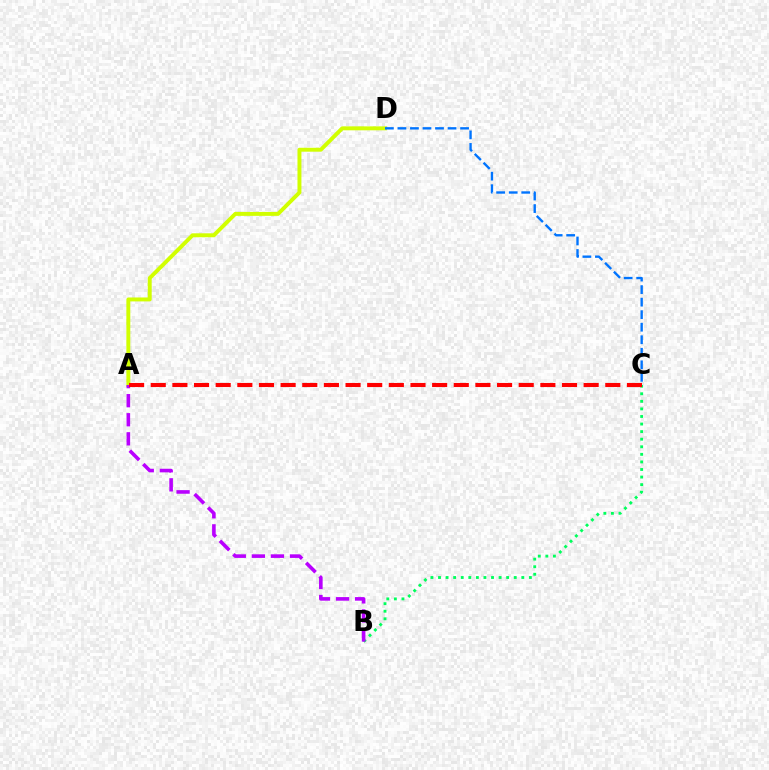{('B', 'C'): [{'color': '#00ff5c', 'line_style': 'dotted', 'thickness': 2.06}], ('A', 'D'): [{'color': '#d1ff00', 'line_style': 'solid', 'thickness': 2.84}], ('A', 'B'): [{'color': '#b900ff', 'line_style': 'dashed', 'thickness': 2.59}], ('C', 'D'): [{'color': '#0074ff', 'line_style': 'dashed', 'thickness': 1.7}], ('A', 'C'): [{'color': '#ff0000', 'line_style': 'dashed', 'thickness': 2.94}]}